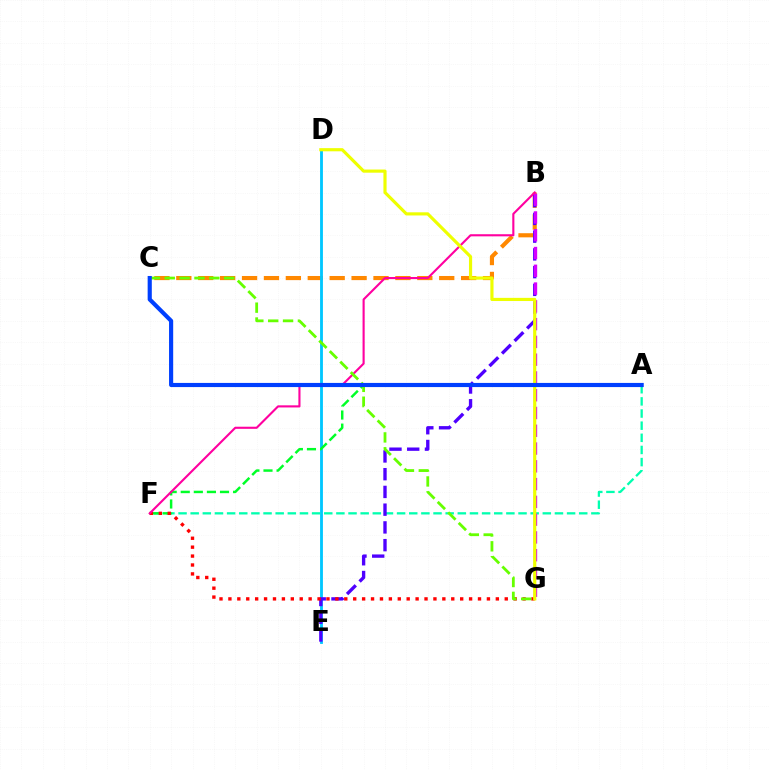{('B', 'C'): [{'color': '#ff8800', 'line_style': 'dashed', 'thickness': 2.98}], ('D', 'E'): [{'color': '#00c7ff', 'line_style': 'solid', 'thickness': 2.04}], ('A', 'F'): [{'color': '#00ffaf', 'line_style': 'dashed', 'thickness': 1.65}, {'color': '#00ff27', 'line_style': 'dashed', 'thickness': 1.78}], ('B', 'E'): [{'color': '#4f00ff', 'line_style': 'dashed', 'thickness': 2.41}], ('F', 'G'): [{'color': '#ff0000', 'line_style': 'dotted', 'thickness': 2.42}], ('B', 'G'): [{'color': '#d600ff', 'line_style': 'dashed', 'thickness': 2.41}], ('B', 'F'): [{'color': '#ff00a0', 'line_style': 'solid', 'thickness': 1.53}], ('C', 'G'): [{'color': '#66ff00', 'line_style': 'dashed', 'thickness': 2.02}], ('D', 'G'): [{'color': '#eeff00', 'line_style': 'solid', 'thickness': 2.28}], ('A', 'C'): [{'color': '#003fff', 'line_style': 'solid', 'thickness': 2.99}]}